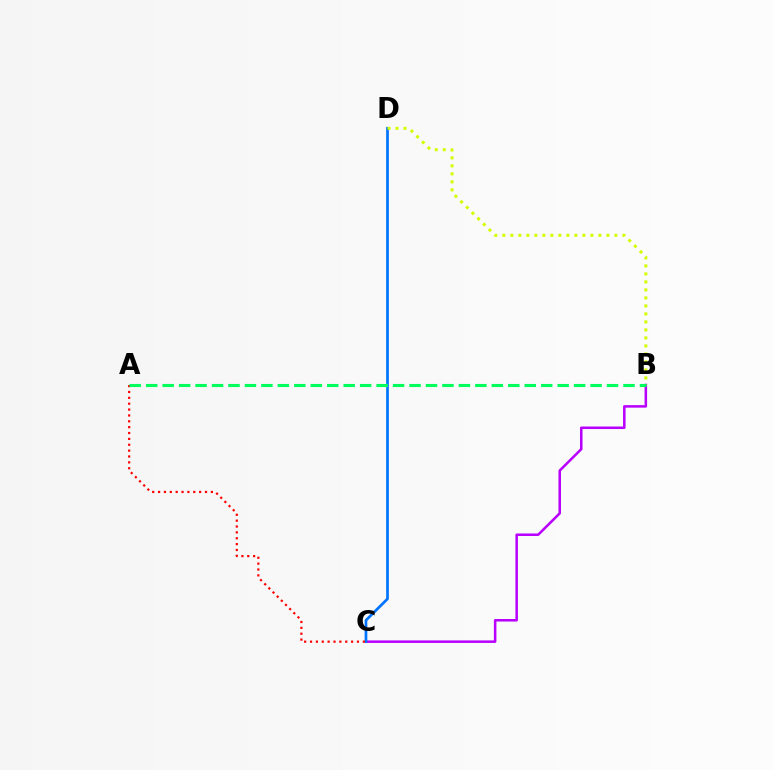{('B', 'C'): [{'color': '#b900ff', 'line_style': 'solid', 'thickness': 1.82}], ('C', 'D'): [{'color': '#0074ff', 'line_style': 'solid', 'thickness': 1.95}], ('A', 'C'): [{'color': '#ff0000', 'line_style': 'dotted', 'thickness': 1.59}], ('B', 'D'): [{'color': '#d1ff00', 'line_style': 'dotted', 'thickness': 2.17}], ('A', 'B'): [{'color': '#00ff5c', 'line_style': 'dashed', 'thickness': 2.24}]}